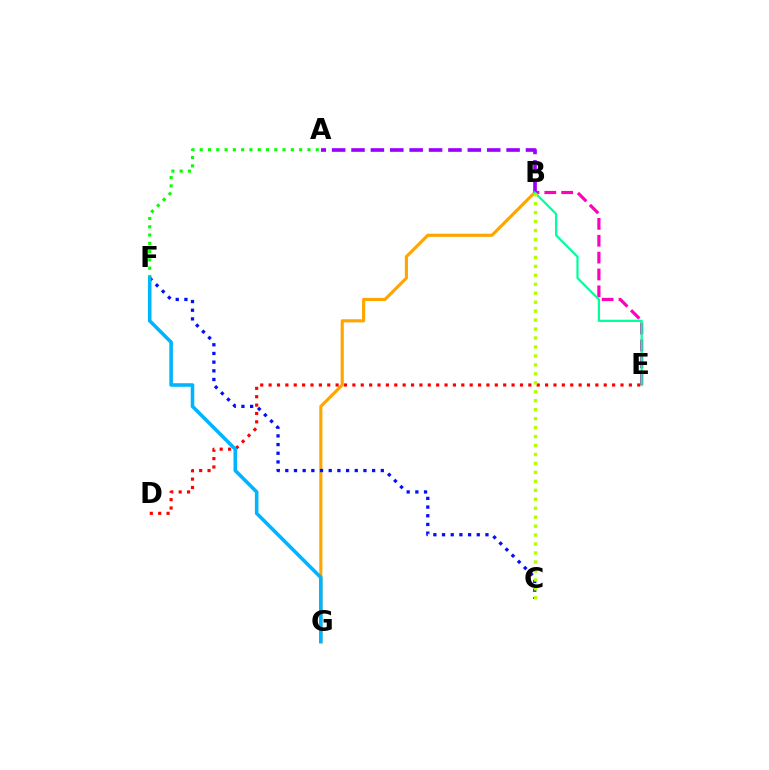{('B', 'E'): [{'color': '#ff00bd', 'line_style': 'dashed', 'thickness': 2.29}, {'color': '#00ff9d', 'line_style': 'solid', 'thickness': 1.61}], ('D', 'E'): [{'color': '#ff0000', 'line_style': 'dotted', 'thickness': 2.28}], ('B', 'G'): [{'color': '#ffa500', 'line_style': 'solid', 'thickness': 2.25}], ('A', 'F'): [{'color': '#08ff00', 'line_style': 'dotted', 'thickness': 2.25}], ('A', 'B'): [{'color': '#9b00ff', 'line_style': 'dashed', 'thickness': 2.63}], ('C', 'F'): [{'color': '#0010ff', 'line_style': 'dotted', 'thickness': 2.36}], ('B', 'C'): [{'color': '#b3ff00', 'line_style': 'dotted', 'thickness': 2.43}], ('F', 'G'): [{'color': '#00b5ff', 'line_style': 'solid', 'thickness': 2.58}]}